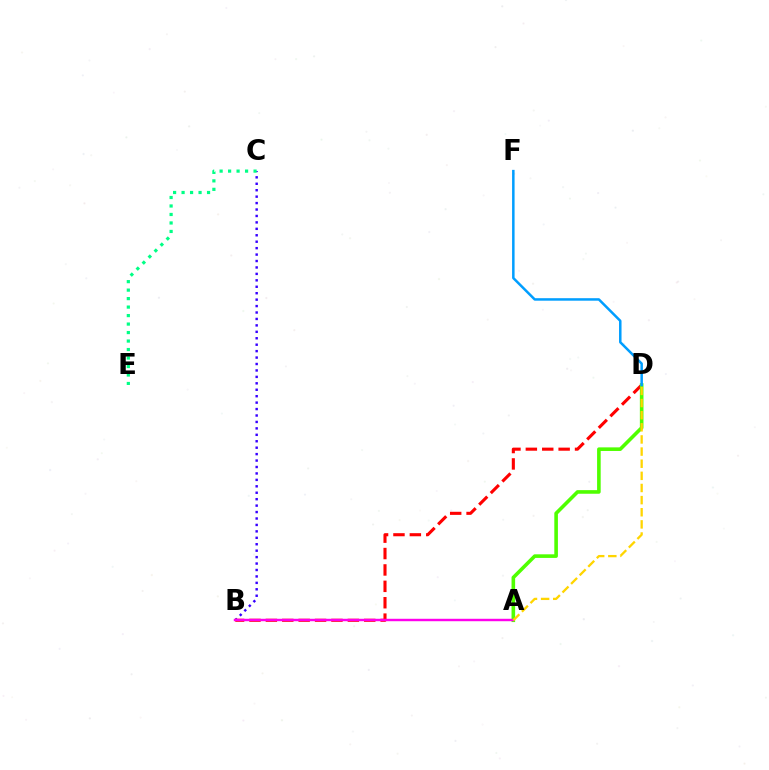{('B', 'C'): [{'color': '#3700ff', 'line_style': 'dotted', 'thickness': 1.75}], ('C', 'E'): [{'color': '#00ff86', 'line_style': 'dotted', 'thickness': 2.31}], ('B', 'D'): [{'color': '#ff0000', 'line_style': 'dashed', 'thickness': 2.23}], ('A', 'D'): [{'color': '#4fff00', 'line_style': 'solid', 'thickness': 2.59}, {'color': '#ffd500', 'line_style': 'dashed', 'thickness': 1.65}], ('A', 'B'): [{'color': '#ff00ed', 'line_style': 'solid', 'thickness': 1.76}], ('D', 'F'): [{'color': '#009eff', 'line_style': 'solid', 'thickness': 1.8}]}